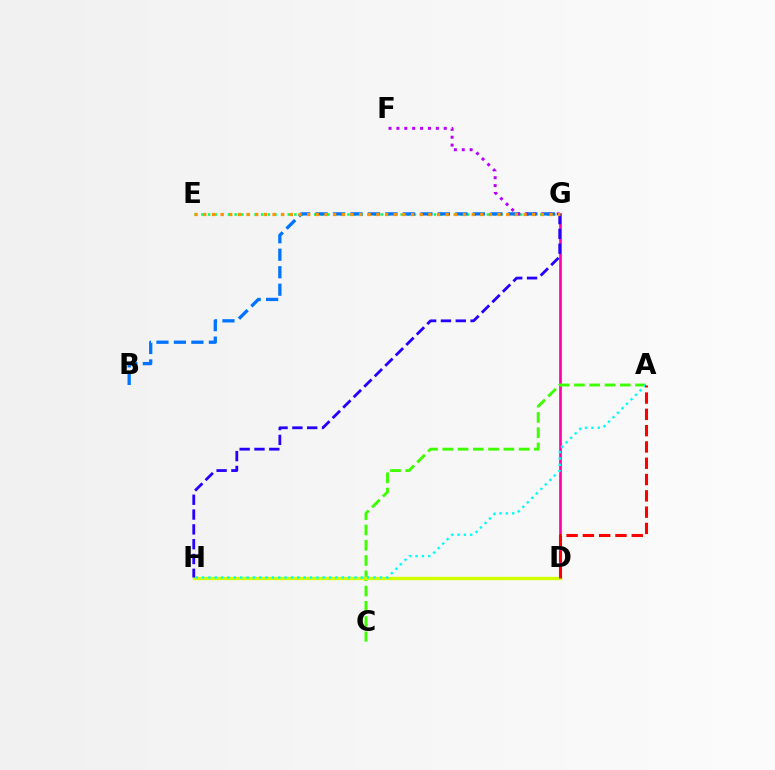{('E', 'G'): [{'color': '#00ff5c', 'line_style': 'dotted', 'thickness': 1.8}, {'color': '#ff9400', 'line_style': 'dotted', 'thickness': 2.35}], ('B', 'G'): [{'color': '#0074ff', 'line_style': 'dashed', 'thickness': 2.38}], ('D', 'G'): [{'color': '#ff00ac', 'line_style': 'solid', 'thickness': 1.91}], ('F', 'G'): [{'color': '#b900ff', 'line_style': 'dotted', 'thickness': 2.14}], ('A', 'C'): [{'color': '#3dff00', 'line_style': 'dashed', 'thickness': 2.07}], ('D', 'H'): [{'color': '#d1ff00', 'line_style': 'solid', 'thickness': 2.4}], ('A', 'H'): [{'color': '#00fff6', 'line_style': 'dotted', 'thickness': 1.73}], ('A', 'D'): [{'color': '#ff0000', 'line_style': 'dashed', 'thickness': 2.21}], ('G', 'H'): [{'color': '#2500ff', 'line_style': 'dashed', 'thickness': 2.01}]}